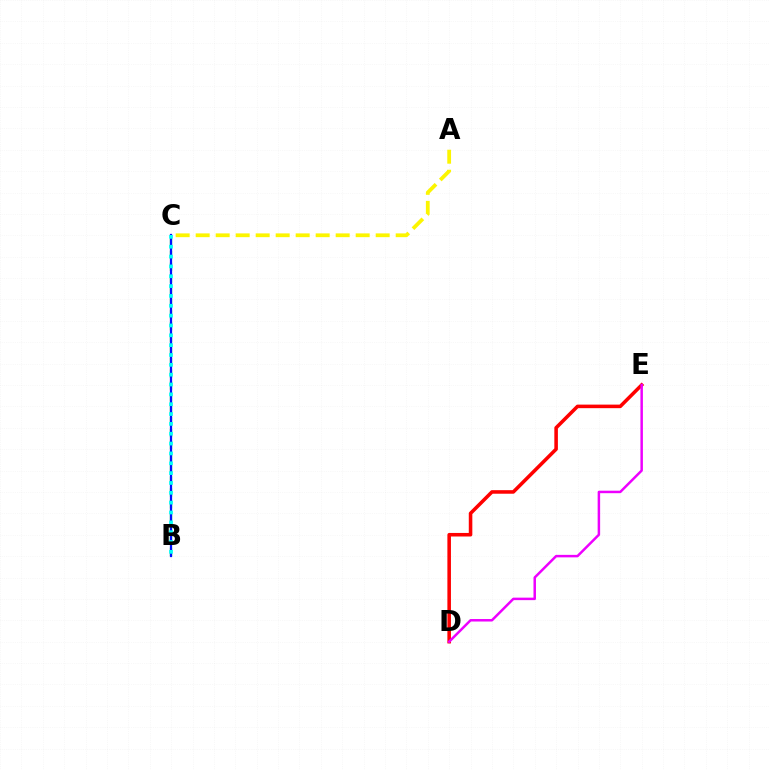{('A', 'C'): [{'color': '#fcf500', 'line_style': 'dashed', 'thickness': 2.72}], ('B', 'C'): [{'color': '#08ff00', 'line_style': 'dashed', 'thickness': 1.61}, {'color': '#0010ff', 'line_style': 'solid', 'thickness': 1.62}, {'color': '#00fff6', 'line_style': 'dotted', 'thickness': 2.67}], ('D', 'E'): [{'color': '#ff0000', 'line_style': 'solid', 'thickness': 2.56}, {'color': '#ee00ff', 'line_style': 'solid', 'thickness': 1.79}]}